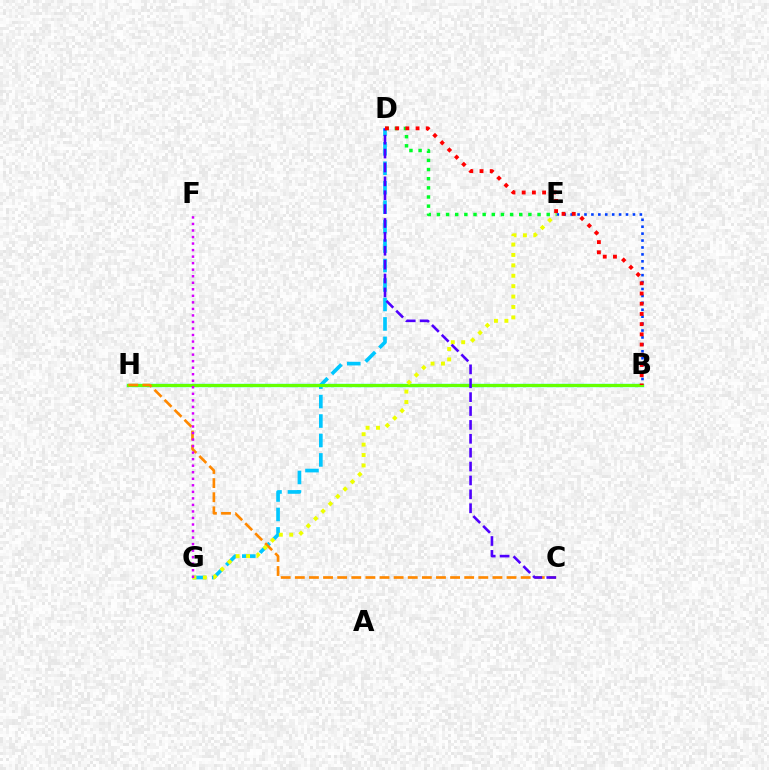{('B', 'H'): [{'color': '#ff00a0', 'line_style': 'dashed', 'thickness': 1.85}, {'color': '#00ffaf', 'line_style': 'solid', 'thickness': 2.42}, {'color': '#66ff00', 'line_style': 'solid', 'thickness': 2.19}], ('B', 'E'): [{'color': '#003fff', 'line_style': 'dotted', 'thickness': 1.88}], ('D', 'G'): [{'color': '#00c7ff', 'line_style': 'dashed', 'thickness': 2.64}], ('C', 'H'): [{'color': '#ff8800', 'line_style': 'dashed', 'thickness': 1.92}], ('D', 'E'): [{'color': '#00ff27', 'line_style': 'dotted', 'thickness': 2.49}], ('E', 'G'): [{'color': '#eeff00', 'line_style': 'dotted', 'thickness': 2.83}], ('C', 'D'): [{'color': '#4f00ff', 'line_style': 'dashed', 'thickness': 1.89}], ('F', 'G'): [{'color': '#d600ff', 'line_style': 'dotted', 'thickness': 1.78}], ('B', 'D'): [{'color': '#ff0000', 'line_style': 'dotted', 'thickness': 2.77}]}